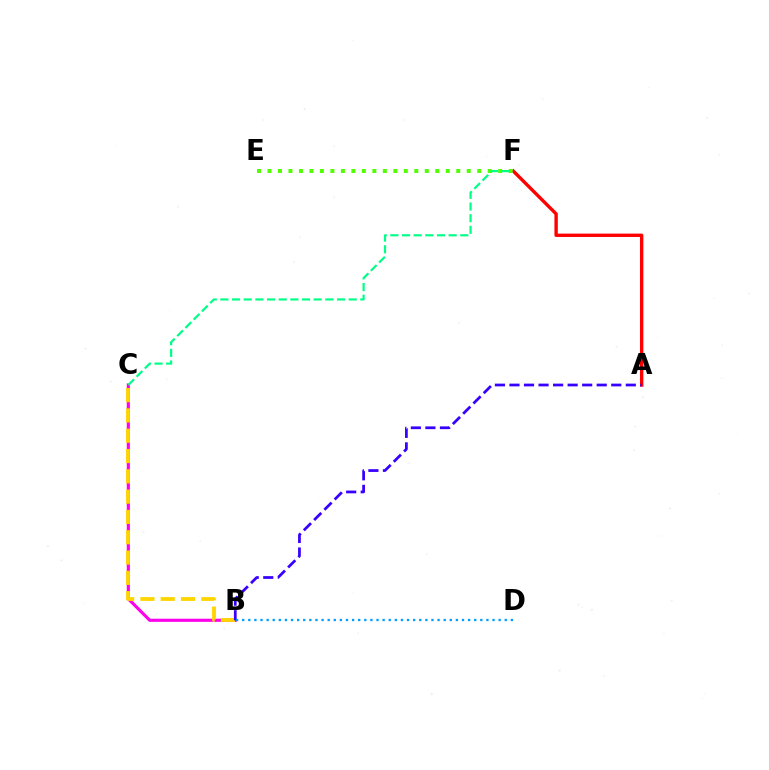{('B', 'C'): [{'color': '#ff00ed', 'line_style': 'solid', 'thickness': 2.26}, {'color': '#ffd500', 'line_style': 'dashed', 'thickness': 2.76}], ('A', 'F'): [{'color': '#ff0000', 'line_style': 'solid', 'thickness': 2.43}], ('A', 'B'): [{'color': '#3700ff', 'line_style': 'dashed', 'thickness': 1.98}], ('E', 'F'): [{'color': '#4fff00', 'line_style': 'dotted', 'thickness': 2.85}], ('B', 'D'): [{'color': '#009eff', 'line_style': 'dotted', 'thickness': 1.66}], ('C', 'F'): [{'color': '#00ff86', 'line_style': 'dashed', 'thickness': 1.58}]}